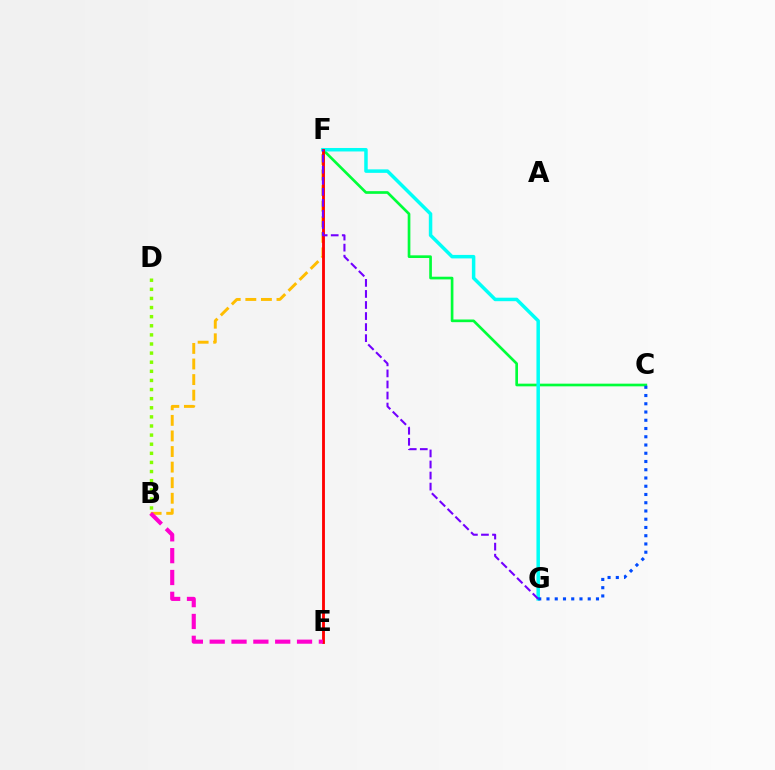{('B', 'F'): [{'color': '#ffbd00', 'line_style': 'dashed', 'thickness': 2.12}], ('C', 'F'): [{'color': '#00ff39', 'line_style': 'solid', 'thickness': 1.93}], ('F', 'G'): [{'color': '#00fff6', 'line_style': 'solid', 'thickness': 2.51}, {'color': '#7200ff', 'line_style': 'dashed', 'thickness': 1.5}], ('B', 'D'): [{'color': '#84ff00', 'line_style': 'dotted', 'thickness': 2.48}], ('E', 'F'): [{'color': '#ff0000', 'line_style': 'solid', 'thickness': 2.05}], ('C', 'G'): [{'color': '#004bff', 'line_style': 'dotted', 'thickness': 2.24}], ('B', 'E'): [{'color': '#ff00cf', 'line_style': 'dashed', 'thickness': 2.97}]}